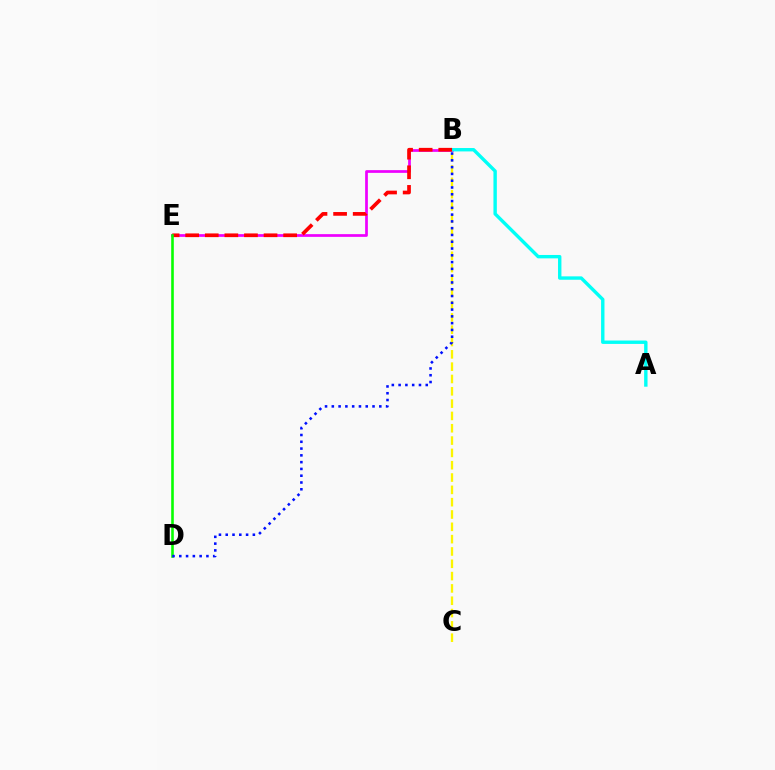{('B', 'E'): [{'color': '#ee00ff', 'line_style': 'solid', 'thickness': 1.96}, {'color': '#ff0000', 'line_style': 'dashed', 'thickness': 2.66}], ('B', 'C'): [{'color': '#fcf500', 'line_style': 'dashed', 'thickness': 1.67}], ('A', 'B'): [{'color': '#00fff6', 'line_style': 'solid', 'thickness': 2.44}], ('D', 'E'): [{'color': '#08ff00', 'line_style': 'solid', 'thickness': 1.87}], ('B', 'D'): [{'color': '#0010ff', 'line_style': 'dotted', 'thickness': 1.84}]}